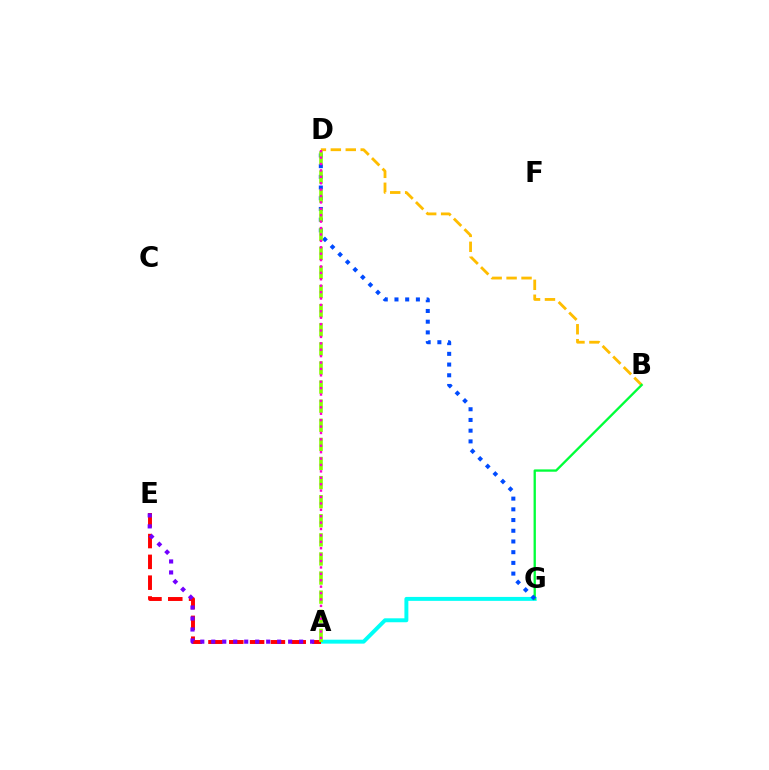{('B', 'D'): [{'color': '#ffbd00', 'line_style': 'dashed', 'thickness': 2.03}], ('A', 'G'): [{'color': '#00fff6', 'line_style': 'solid', 'thickness': 2.84}], ('A', 'E'): [{'color': '#ff0000', 'line_style': 'dashed', 'thickness': 2.83}, {'color': '#7200ff', 'line_style': 'dotted', 'thickness': 2.98}], ('B', 'G'): [{'color': '#00ff39', 'line_style': 'solid', 'thickness': 1.67}], ('D', 'G'): [{'color': '#004bff', 'line_style': 'dotted', 'thickness': 2.91}], ('A', 'D'): [{'color': '#84ff00', 'line_style': 'dashed', 'thickness': 2.59}, {'color': '#ff00cf', 'line_style': 'dotted', 'thickness': 1.74}]}